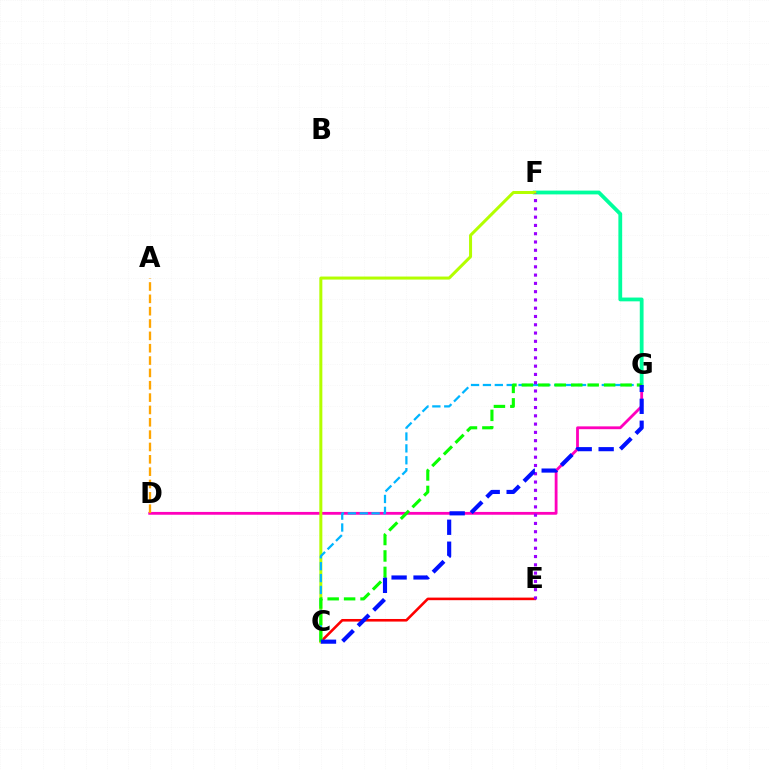{('D', 'G'): [{'color': '#ff00bd', 'line_style': 'solid', 'thickness': 2.03}], ('C', 'E'): [{'color': '#ff0000', 'line_style': 'solid', 'thickness': 1.87}], ('F', 'G'): [{'color': '#00ff9d', 'line_style': 'solid', 'thickness': 2.73}], ('C', 'F'): [{'color': '#b3ff00', 'line_style': 'solid', 'thickness': 2.17}], ('C', 'G'): [{'color': '#00b5ff', 'line_style': 'dashed', 'thickness': 1.61}, {'color': '#08ff00', 'line_style': 'dashed', 'thickness': 2.23}, {'color': '#0010ff', 'line_style': 'dashed', 'thickness': 2.98}], ('A', 'D'): [{'color': '#ffa500', 'line_style': 'dashed', 'thickness': 1.68}], ('E', 'F'): [{'color': '#9b00ff', 'line_style': 'dotted', 'thickness': 2.25}]}